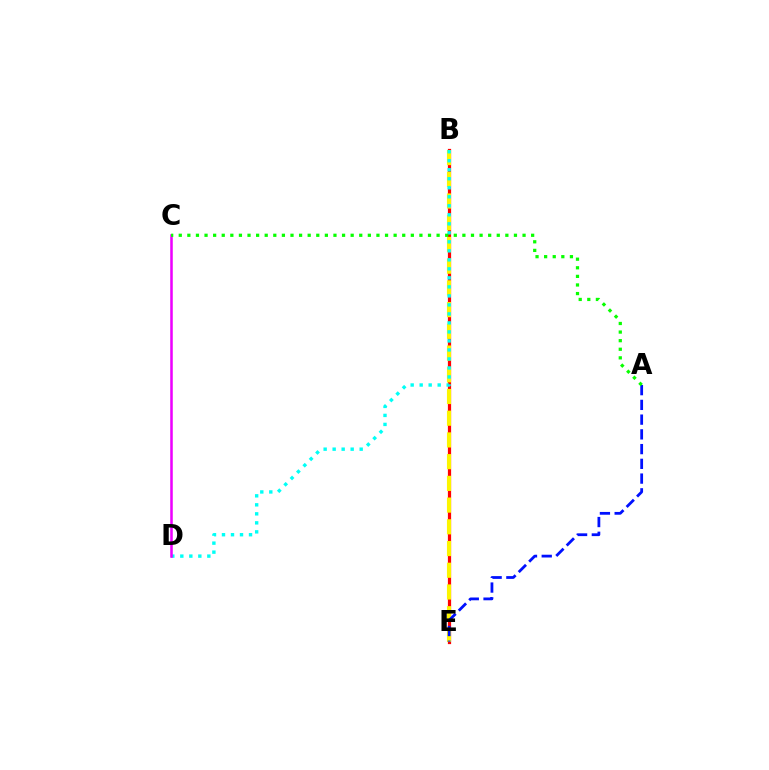{('B', 'E'): [{'color': '#ff0000', 'line_style': 'solid', 'thickness': 2.32}, {'color': '#fcf500', 'line_style': 'dashed', 'thickness': 2.95}], ('A', 'E'): [{'color': '#0010ff', 'line_style': 'dashed', 'thickness': 2.0}], ('B', 'D'): [{'color': '#00fff6', 'line_style': 'dotted', 'thickness': 2.45}], ('C', 'D'): [{'color': '#ee00ff', 'line_style': 'solid', 'thickness': 1.83}], ('A', 'C'): [{'color': '#08ff00', 'line_style': 'dotted', 'thickness': 2.34}]}